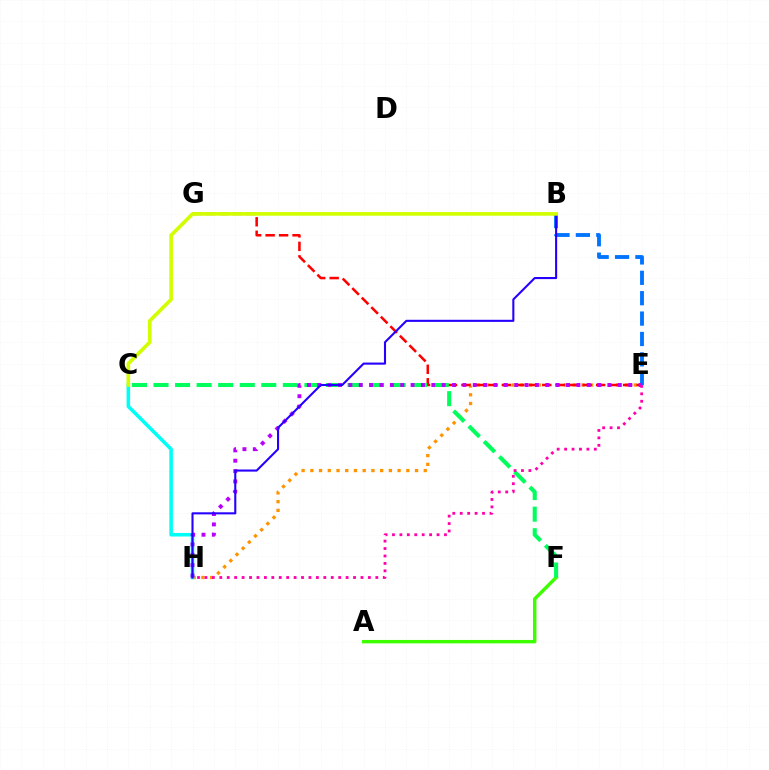{('A', 'F'): [{'color': '#3dff00', 'line_style': 'solid', 'thickness': 2.47}], ('E', 'H'): [{'color': '#ff9400', 'line_style': 'dotted', 'thickness': 2.37}, {'color': '#b900ff', 'line_style': 'dotted', 'thickness': 2.82}, {'color': '#ff00ac', 'line_style': 'dotted', 'thickness': 2.02}], ('E', 'G'): [{'color': '#ff0000', 'line_style': 'dashed', 'thickness': 1.83}], ('C', 'F'): [{'color': '#00ff5c', 'line_style': 'dashed', 'thickness': 2.93}], ('C', 'H'): [{'color': '#00fff6', 'line_style': 'solid', 'thickness': 2.56}], ('B', 'E'): [{'color': '#0074ff', 'line_style': 'dashed', 'thickness': 2.77}], ('B', 'H'): [{'color': '#2500ff', 'line_style': 'solid', 'thickness': 1.51}], ('B', 'C'): [{'color': '#d1ff00', 'line_style': 'solid', 'thickness': 2.62}]}